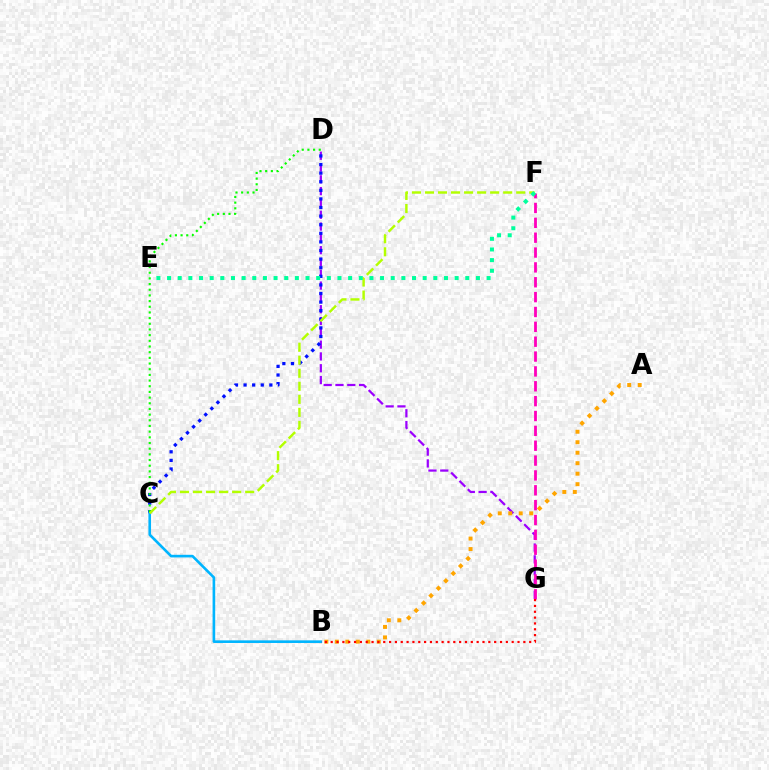{('D', 'G'): [{'color': '#9b00ff', 'line_style': 'dashed', 'thickness': 1.6}], ('F', 'G'): [{'color': '#ff00bd', 'line_style': 'dashed', 'thickness': 2.02}], ('A', 'B'): [{'color': '#ffa500', 'line_style': 'dotted', 'thickness': 2.85}], ('C', 'D'): [{'color': '#0010ff', 'line_style': 'dotted', 'thickness': 2.34}, {'color': '#08ff00', 'line_style': 'dotted', 'thickness': 1.54}], ('B', 'C'): [{'color': '#00b5ff', 'line_style': 'solid', 'thickness': 1.89}], ('C', 'F'): [{'color': '#b3ff00', 'line_style': 'dashed', 'thickness': 1.77}], ('B', 'G'): [{'color': '#ff0000', 'line_style': 'dotted', 'thickness': 1.59}], ('E', 'F'): [{'color': '#00ff9d', 'line_style': 'dotted', 'thickness': 2.89}]}